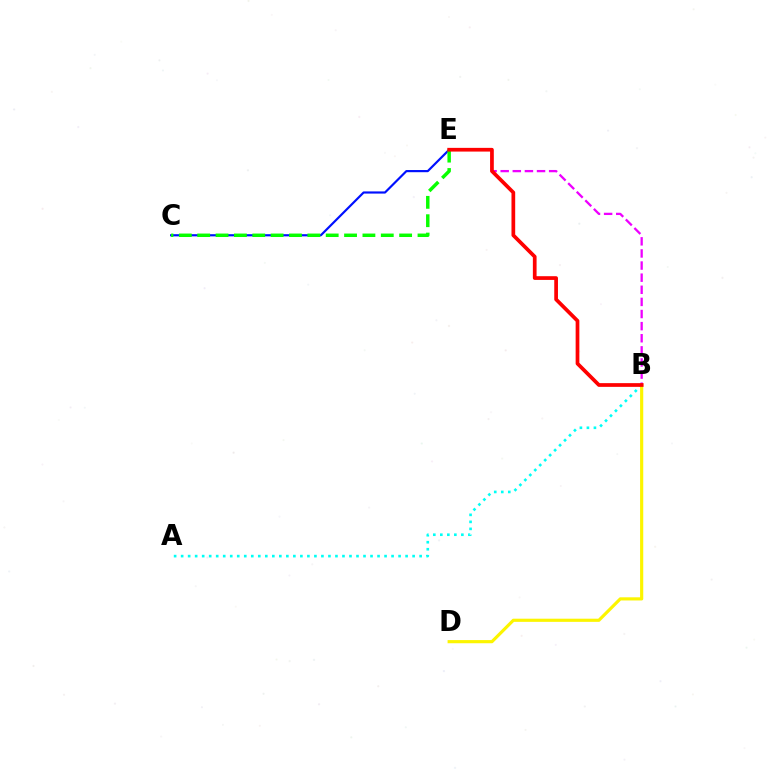{('A', 'B'): [{'color': '#00fff6', 'line_style': 'dotted', 'thickness': 1.91}], ('B', 'D'): [{'color': '#fcf500', 'line_style': 'solid', 'thickness': 2.27}], ('B', 'E'): [{'color': '#ee00ff', 'line_style': 'dashed', 'thickness': 1.65}, {'color': '#ff0000', 'line_style': 'solid', 'thickness': 2.67}], ('C', 'E'): [{'color': '#0010ff', 'line_style': 'solid', 'thickness': 1.56}, {'color': '#08ff00', 'line_style': 'dashed', 'thickness': 2.49}]}